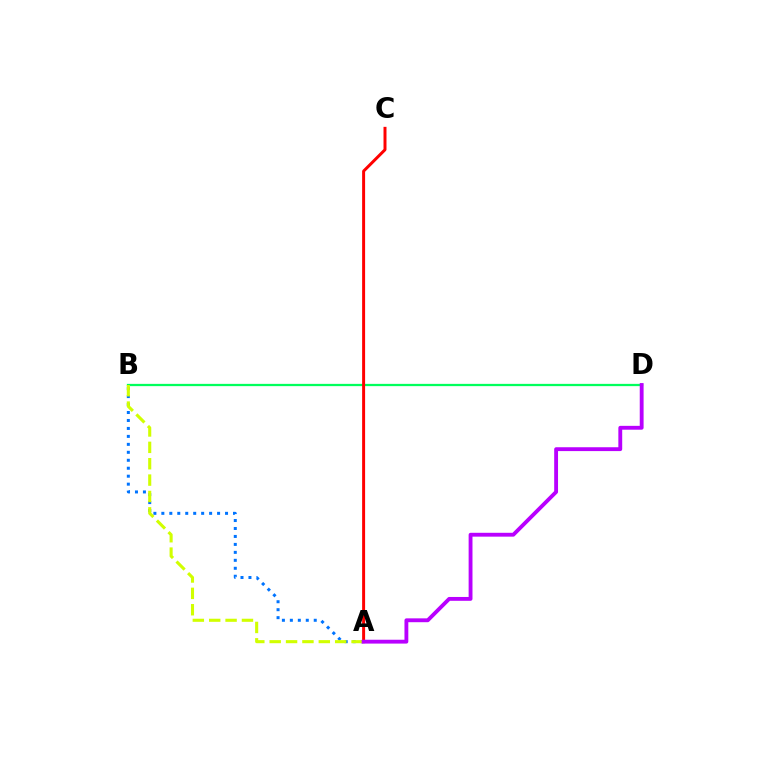{('A', 'B'): [{'color': '#0074ff', 'line_style': 'dotted', 'thickness': 2.16}, {'color': '#d1ff00', 'line_style': 'dashed', 'thickness': 2.22}], ('B', 'D'): [{'color': '#00ff5c', 'line_style': 'solid', 'thickness': 1.63}], ('A', 'C'): [{'color': '#ff0000', 'line_style': 'solid', 'thickness': 2.14}], ('A', 'D'): [{'color': '#b900ff', 'line_style': 'solid', 'thickness': 2.77}]}